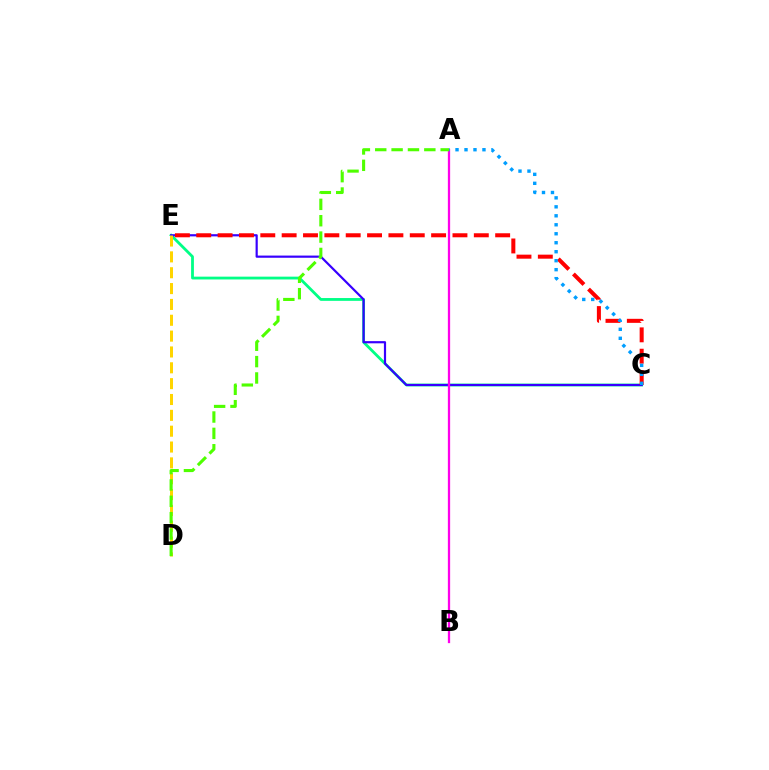{('C', 'E'): [{'color': '#00ff86', 'line_style': 'solid', 'thickness': 2.02}, {'color': '#3700ff', 'line_style': 'solid', 'thickness': 1.57}, {'color': '#ff0000', 'line_style': 'dashed', 'thickness': 2.9}], ('D', 'E'): [{'color': '#ffd500', 'line_style': 'dashed', 'thickness': 2.15}], ('A', 'B'): [{'color': '#ff00ed', 'line_style': 'solid', 'thickness': 1.65}], ('A', 'D'): [{'color': '#4fff00', 'line_style': 'dashed', 'thickness': 2.22}], ('A', 'C'): [{'color': '#009eff', 'line_style': 'dotted', 'thickness': 2.44}]}